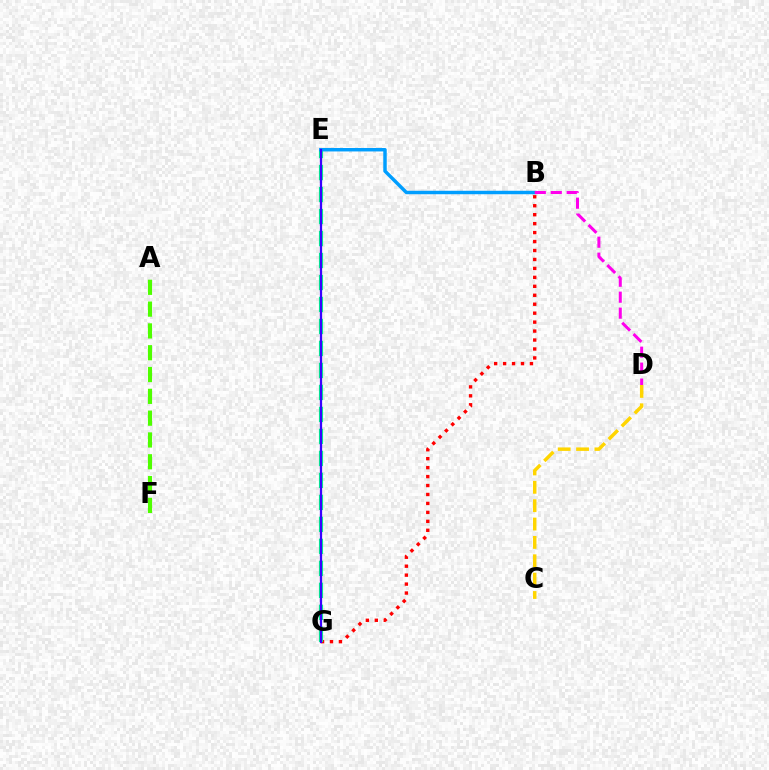{('B', 'G'): [{'color': '#ff0000', 'line_style': 'dotted', 'thickness': 2.43}], ('A', 'F'): [{'color': '#4fff00', 'line_style': 'dashed', 'thickness': 2.96}], ('C', 'D'): [{'color': '#ffd500', 'line_style': 'dashed', 'thickness': 2.49}], ('E', 'G'): [{'color': '#00ff86', 'line_style': 'dashed', 'thickness': 2.99}, {'color': '#3700ff', 'line_style': 'solid', 'thickness': 1.63}], ('B', 'E'): [{'color': '#009eff', 'line_style': 'solid', 'thickness': 2.49}], ('B', 'D'): [{'color': '#ff00ed', 'line_style': 'dashed', 'thickness': 2.17}]}